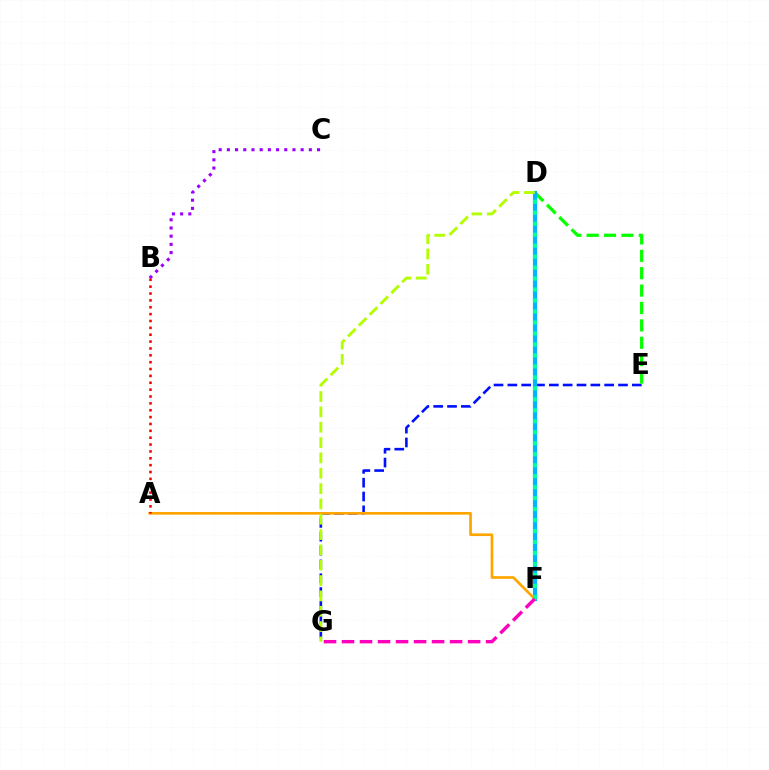{('E', 'G'): [{'color': '#0010ff', 'line_style': 'dashed', 'thickness': 1.88}], ('B', 'C'): [{'color': '#9b00ff', 'line_style': 'dotted', 'thickness': 2.23}], ('D', 'E'): [{'color': '#08ff00', 'line_style': 'dashed', 'thickness': 2.36}], ('D', 'F'): [{'color': '#00b5ff', 'line_style': 'solid', 'thickness': 3.0}, {'color': '#00ff9d', 'line_style': 'dotted', 'thickness': 2.98}], ('A', 'F'): [{'color': '#ffa500', 'line_style': 'solid', 'thickness': 1.93}], ('D', 'G'): [{'color': '#b3ff00', 'line_style': 'dashed', 'thickness': 2.08}], ('F', 'G'): [{'color': '#ff00bd', 'line_style': 'dashed', 'thickness': 2.45}], ('A', 'B'): [{'color': '#ff0000', 'line_style': 'dotted', 'thickness': 1.87}]}